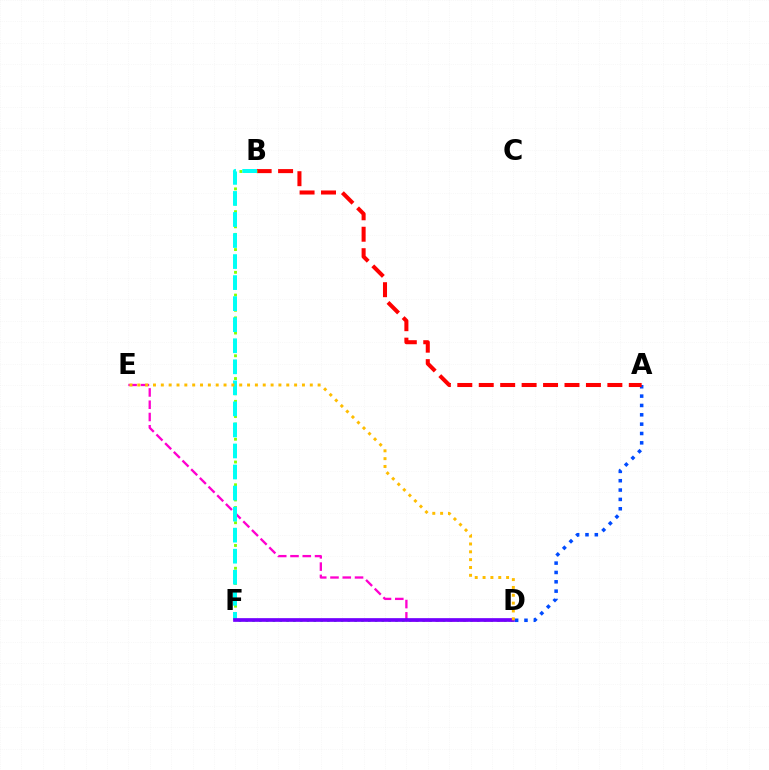{('A', 'D'): [{'color': '#004bff', 'line_style': 'dotted', 'thickness': 2.54}], ('A', 'B'): [{'color': '#ff0000', 'line_style': 'dashed', 'thickness': 2.91}], ('B', 'F'): [{'color': '#84ff00', 'line_style': 'dotted', 'thickness': 2.06}, {'color': '#00fff6', 'line_style': 'dashed', 'thickness': 2.86}], ('D', 'F'): [{'color': '#00ff39', 'line_style': 'dotted', 'thickness': 1.85}, {'color': '#7200ff', 'line_style': 'solid', 'thickness': 2.66}], ('D', 'E'): [{'color': '#ff00cf', 'line_style': 'dashed', 'thickness': 1.67}, {'color': '#ffbd00', 'line_style': 'dotted', 'thickness': 2.13}]}